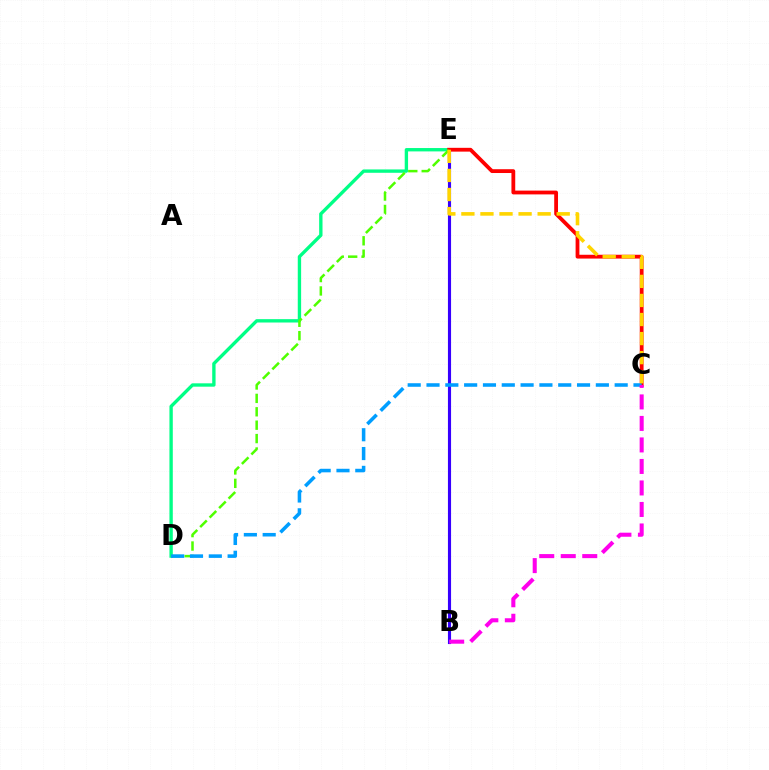{('D', 'E'): [{'color': '#00ff86', 'line_style': 'solid', 'thickness': 2.42}, {'color': '#4fff00', 'line_style': 'dashed', 'thickness': 1.82}], ('B', 'E'): [{'color': '#3700ff', 'line_style': 'solid', 'thickness': 2.25}], ('C', 'E'): [{'color': '#ff0000', 'line_style': 'solid', 'thickness': 2.74}, {'color': '#ffd500', 'line_style': 'dashed', 'thickness': 2.59}], ('C', 'D'): [{'color': '#009eff', 'line_style': 'dashed', 'thickness': 2.56}], ('B', 'C'): [{'color': '#ff00ed', 'line_style': 'dashed', 'thickness': 2.92}]}